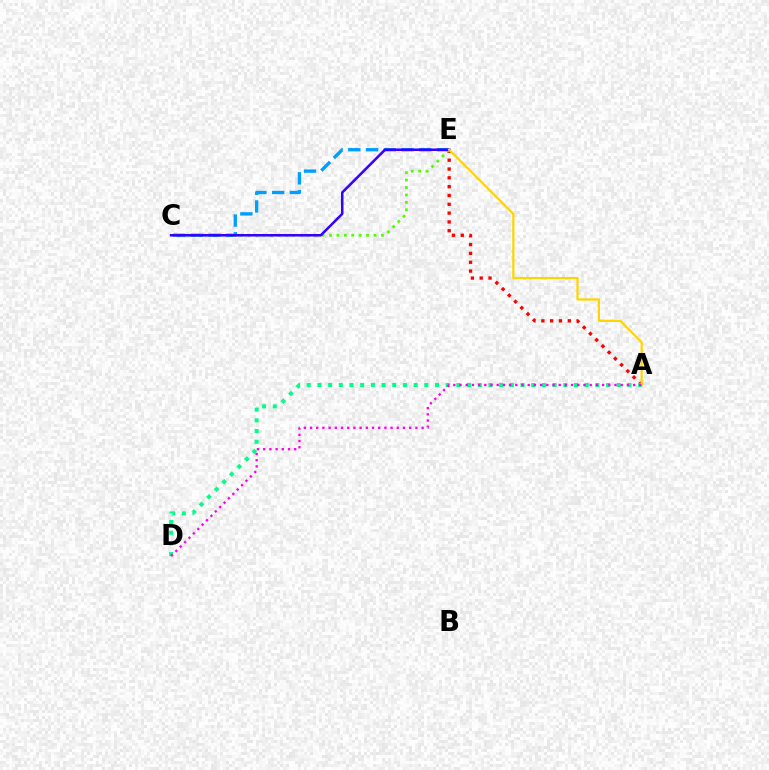{('C', 'E'): [{'color': '#009eff', 'line_style': 'dashed', 'thickness': 2.41}, {'color': '#4fff00', 'line_style': 'dotted', 'thickness': 2.01}, {'color': '#3700ff', 'line_style': 'solid', 'thickness': 1.84}], ('A', 'E'): [{'color': '#ff0000', 'line_style': 'dotted', 'thickness': 2.4}, {'color': '#ffd500', 'line_style': 'solid', 'thickness': 1.61}], ('A', 'D'): [{'color': '#00ff86', 'line_style': 'dotted', 'thickness': 2.9}, {'color': '#ff00ed', 'line_style': 'dotted', 'thickness': 1.68}]}